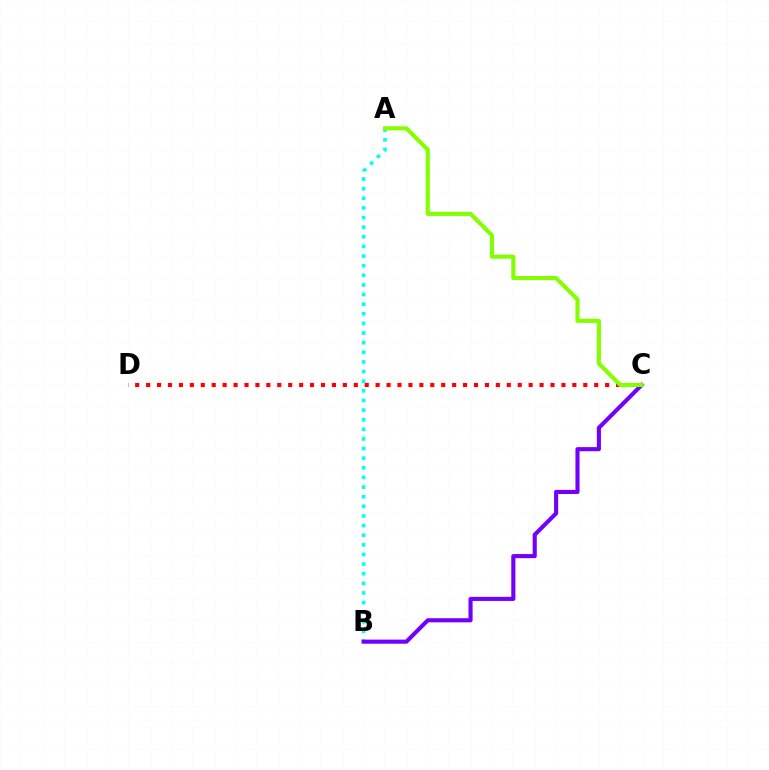{('A', 'B'): [{'color': '#00fff6', 'line_style': 'dotted', 'thickness': 2.62}], ('C', 'D'): [{'color': '#ff0000', 'line_style': 'dotted', 'thickness': 2.97}], ('B', 'C'): [{'color': '#7200ff', 'line_style': 'solid', 'thickness': 2.96}], ('A', 'C'): [{'color': '#84ff00', 'line_style': 'solid', 'thickness': 2.96}]}